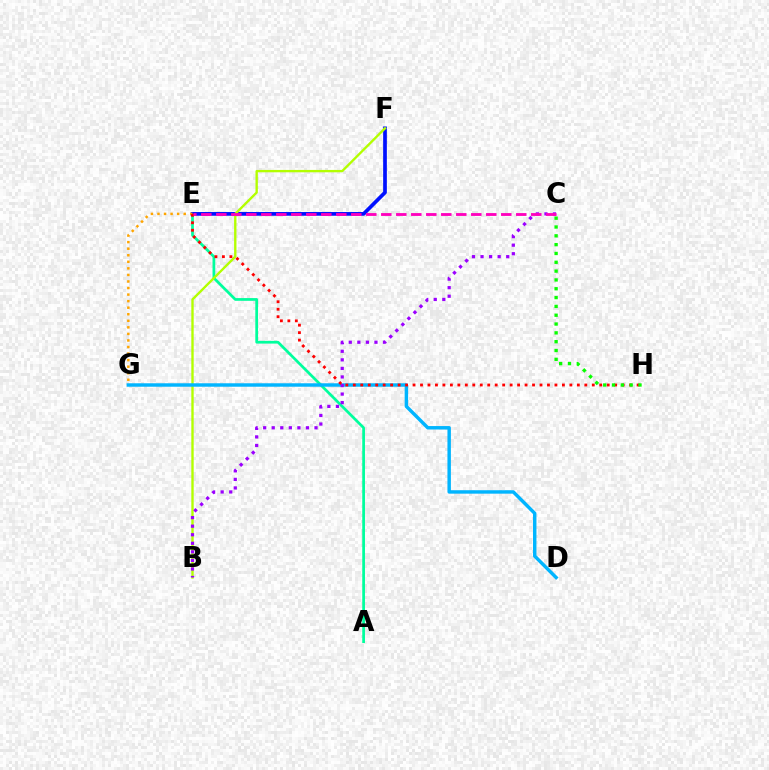{('A', 'E'): [{'color': '#00ff9d', 'line_style': 'solid', 'thickness': 1.96}], ('E', 'F'): [{'color': '#0010ff', 'line_style': 'solid', 'thickness': 2.67}], ('B', 'F'): [{'color': '#b3ff00', 'line_style': 'solid', 'thickness': 1.7}], ('E', 'G'): [{'color': '#ffa500', 'line_style': 'dotted', 'thickness': 1.78}], ('D', 'G'): [{'color': '#00b5ff', 'line_style': 'solid', 'thickness': 2.48}], ('B', 'C'): [{'color': '#9b00ff', 'line_style': 'dotted', 'thickness': 2.33}], ('E', 'H'): [{'color': '#ff0000', 'line_style': 'dotted', 'thickness': 2.03}], ('C', 'H'): [{'color': '#08ff00', 'line_style': 'dotted', 'thickness': 2.4}], ('C', 'E'): [{'color': '#ff00bd', 'line_style': 'dashed', 'thickness': 2.04}]}